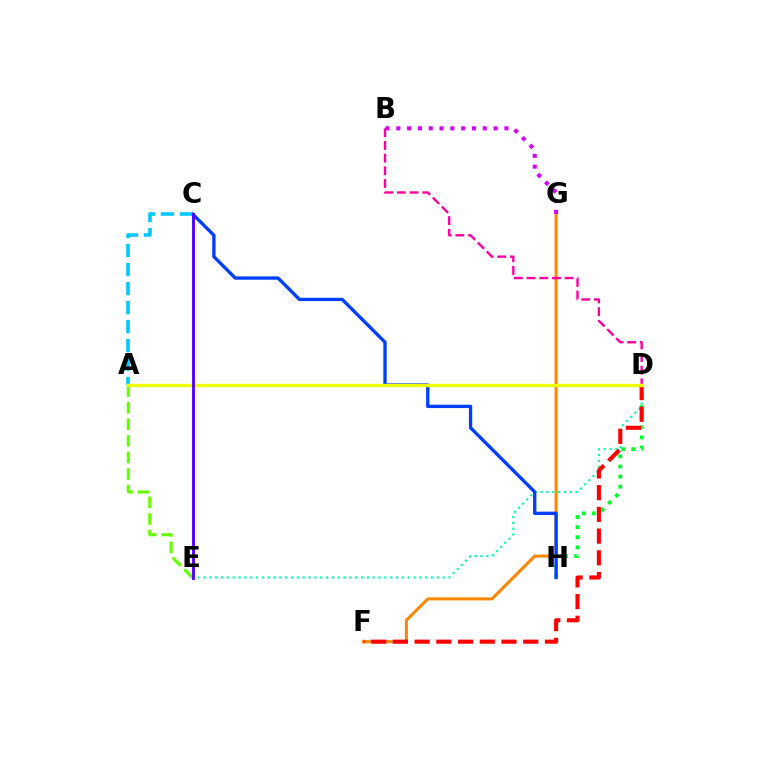{('F', 'G'): [{'color': '#ff8800', 'line_style': 'solid', 'thickness': 2.21}], ('B', 'D'): [{'color': '#ff00a0', 'line_style': 'dashed', 'thickness': 1.72}], ('A', 'E'): [{'color': '#66ff00', 'line_style': 'dashed', 'thickness': 2.25}], ('D', 'E'): [{'color': '#00ffaf', 'line_style': 'dotted', 'thickness': 1.59}], ('B', 'G'): [{'color': '#d600ff', 'line_style': 'dotted', 'thickness': 2.94}], ('D', 'H'): [{'color': '#00ff27', 'line_style': 'dotted', 'thickness': 2.74}], ('C', 'H'): [{'color': '#003fff', 'line_style': 'solid', 'thickness': 2.41}], ('A', 'C'): [{'color': '#00c7ff', 'line_style': 'dashed', 'thickness': 2.58}], ('D', 'F'): [{'color': '#ff0000', 'line_style': 'dashed', 'thickness': 2.95}], ('A', 'D'): [{'color': '#eeff00', 'line_style': 'solid', 'thickness': 2.41}], ('C', 'E'): [{'color': '#4f00ff', 'line_style': 'solid', 'thickness': 2.06}]}